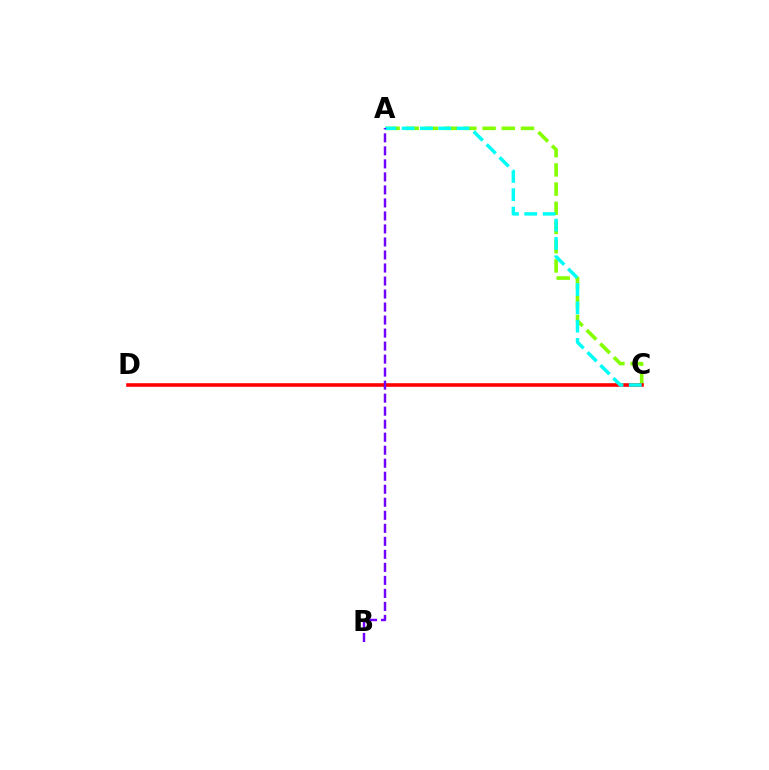{('A', 'C'): [{'color': '#84ff00', 'line_style': 'dashed', 'thickness': 2.61}, {'color': '#00fff6', 'line_style': 'dashed', 'thickness': 2.49}], ('C', 'D'): [{'color': '#ff0000', 'line_style': 'solid', 'thickness': 2.59}], ('A', 'B'): [{'color': '#7200ff', 'line_style': 'dashed', 'thickness': 1.77}]}